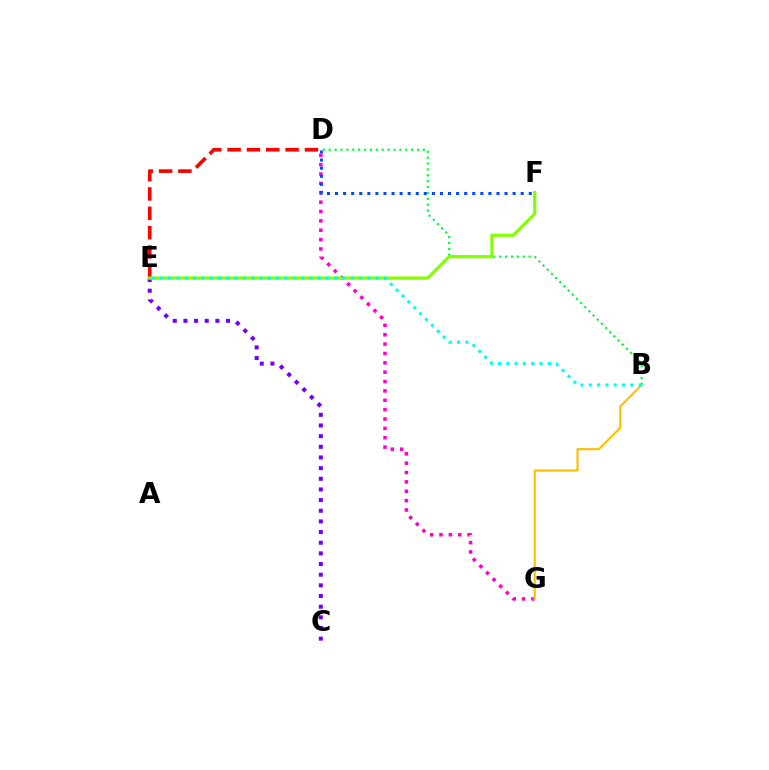{('D', 'G'): [{'color': '#ff00cf', 'line_style': 'dotted', 'thickness': 2.54}], ('B', 'G'): [{'color': '#ffbd00', 'line_style': 'solid', 'thickness': 1.52}], ('D', 'E'): [{'color': '#ff0000', 'line_style': 'dashed', 'thickness': 2.63}], ('C', 'E'): [{'color': '#7200ff', 'line_style': 'dotted', 'thickness': 2.9}], ('B', 'D'): [{'color': '#00ff39', 'line_style': 'dotted', 'thickness': 1.6}], ('E', 'F'): [{'color': '#84ff00', 'line_style': 'solid', 'thickness': 2.3}], ('D', 'F'): [{'color': '#004bff', 'line_style': 'dotted', 'thickness': 2.19}], ('B', 'E'): [{'color': '#00fff6', 'line_style': 'dotted', 'thickness': 2.26}]}